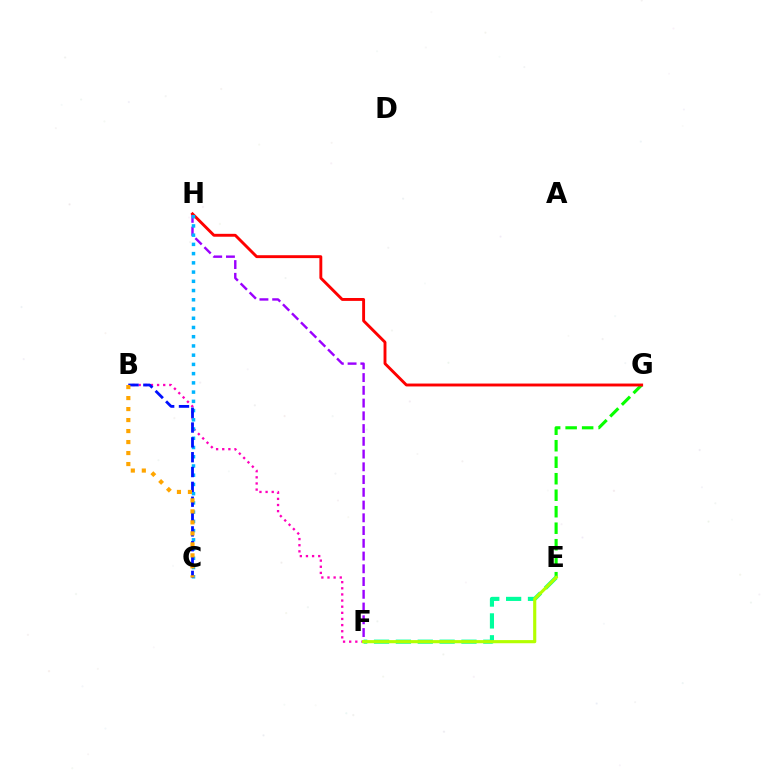{('F', 'H'): [{'color': '#9b00ff', 'line_style': 'dashed', 'thickness': 1.73}], ('B', 'F'): [{'color': '#ff00bd', 'line_style': 'dotted', 'thickness': 1.67}], ('E', 'G'): [{'color': '#08ff00', 'line_style': 'dashed', 'thickness': 2.24}], ('G', 'H'): [{'color': '#ff0000', 'line_style': 'solid', 'thickness': 2.08}], ('C', 'H'): [{'color': '#00b5ff', 'line_style': 'dotted', 'thickness': 2.51}], ('E', 'F'): [{'color': '#00ff9d', 'line_style': 'dashed', 'thickness': 2.97}, {'color': '#b3ff00', 'line_style': 'solid', 'thickness': 2.26}], ('B', 'C'): [{'color': '#0010ff', 'line_style': 'dashed', 'thickness': 2.02}, {'color': '#ffa500', 'line_style': 'dotted', 'thickness': 2.99}]}